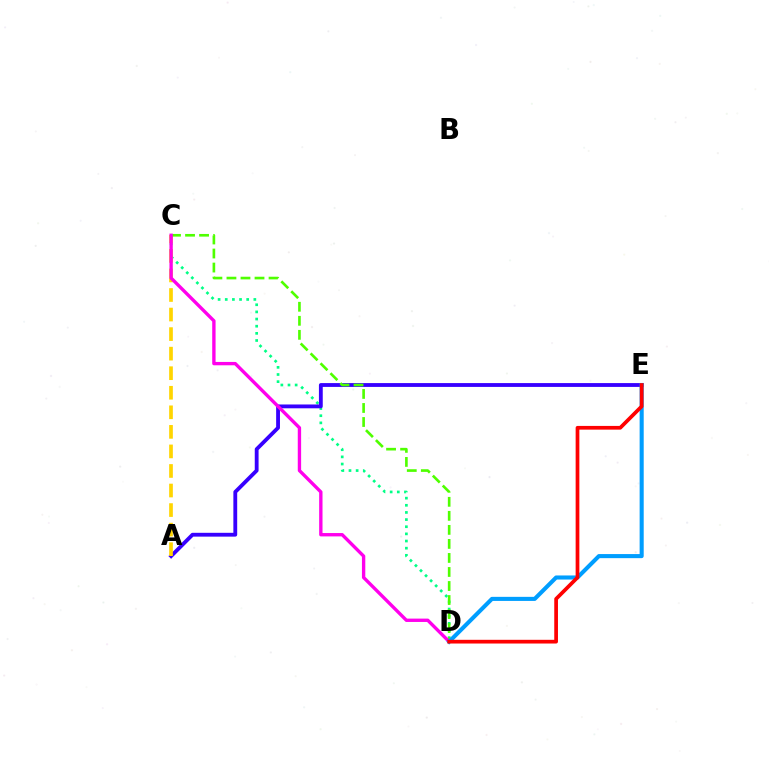{('C', 'D'): [{'color': '#00ff86', 'line_style': 'dotted', 'thickness': 1.94}, {'color': '#4fff00', 'line_style': 'dashed', 'thickness': 1.91}, {'color': '#ff00ed', 'line_style': 'solid', 'thickness': 2.42}], ('A', 'E'): [{'color': '#3700ff', 'line_style': 'solid', 'thickness': 2.75}], ('A', 'C'): [{'color': '#ffd500', 'line_style': 'dashed', 'thickness': 2.66}], ('D', 'E'): [{'color': '#009eff', 'line_style': 'solid', 'thickness': 2.94}, {'color': '#ff0000', 'line_style': 'solid', 'thickness': 2.67}]}